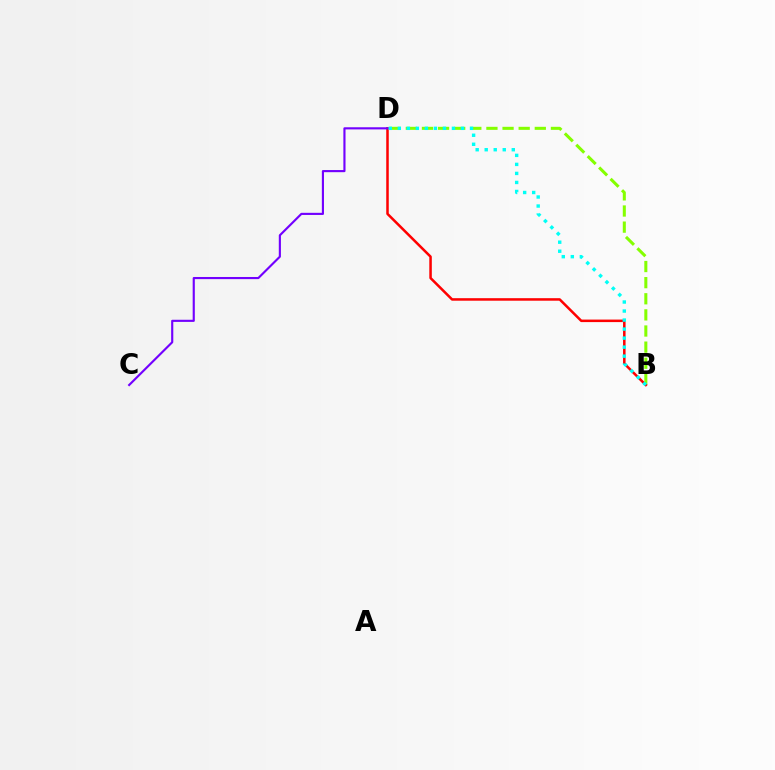{('B', 'D'): [{'color': '#84ff00', 'line_style': 'dashed', 'thickness': 2.19}, {'color': '#ff0000', 'line_style': 'solid', 'thickness': 1.81}, {'color': '#00fff6', 'line_style': 'dotted', 'thickness': 2.45}], ('C', 'D'): [{'color': '#7200ff', 'line_style': 'solid', 'thickness': 1.54}]}